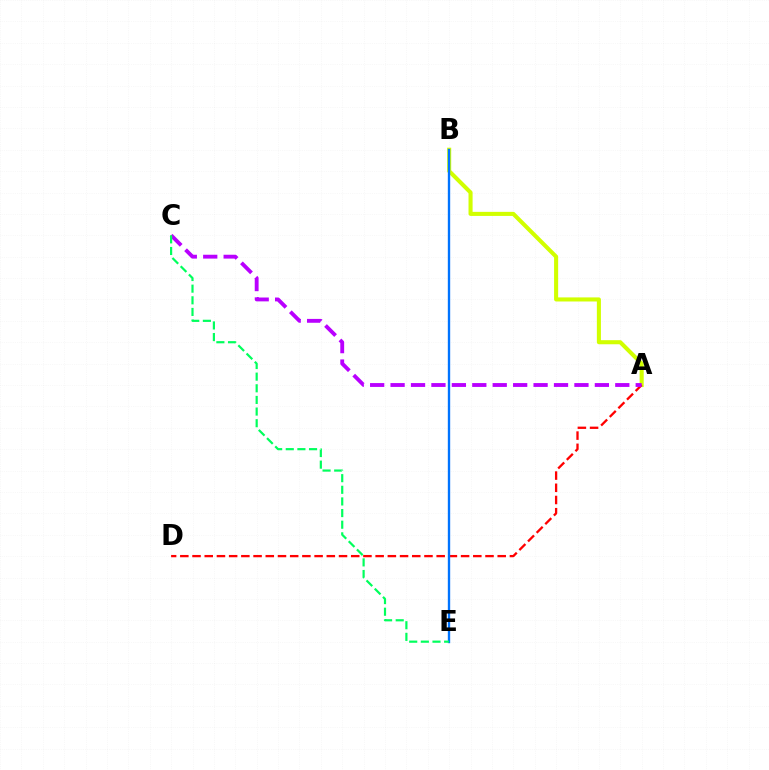{('A', 'B'): [{'color': '#d1ff00', 'line_style': 'solid', 'thickness': 2.93}], ('A', 'D'): [{'color': '#ff0000', 'line_style': 'dashed', 'thickness': 1.66}], ('B', 'E'): [{'color': '#0074ff', 'line_style': 'solid', 'thickness': 1.7}], ('A', 'C'): [{'color': '#b900ff', 'line_style': 'dashed', 'thickness': 2.78}], ('C', 'E'): [{'color': '#00ff5c', 'line_style': 'dashed', 'thickness': 1.58}]}